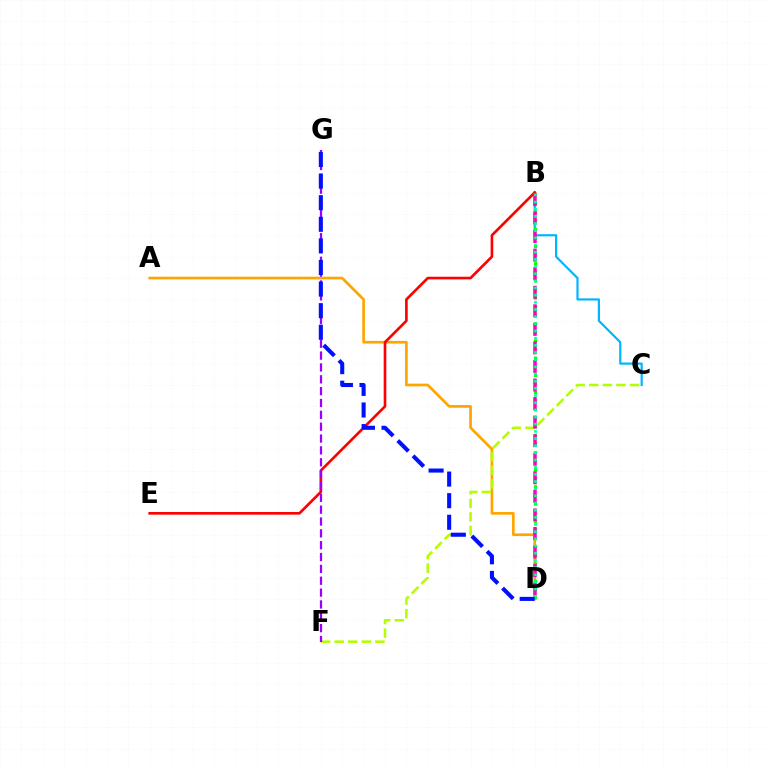{('A', 'D'): [{'color': '#ffa500', 'line_style': 'solid', 'thickness': 1.94}], ('B', 'C'): [{'color': '#00b5ff', 'line_style': 'solid', 'thickness': 1.57}], ('B', 'E'): [{'color': '#ff0000', 'line_style': 'solid', 'thickness': 1.91}], ('C', 'F'): [{'color': '#b3ff00', 'line_style': 'dashed', 'thickness': 1.85}], ('F', 'G'): [{'color': '#9b00ff', 'line_style': 'dashed', 'thickness': 1.61}], ('B', 'D'): [{'color': '#08ff00', 'line_style': 'dotted', 'thickness': 2.33}, {'color': '#ff00bd', 'line_style': 'dashed', 'thickness': 2.52}, {'color': '#00ff9d', 'line_style': 'dotted', 'thickness': 1.95}], ('D', 'G'): [{'color': '#0010ff', 'line_style': 'dashed', 'thickness': 2.93}]}